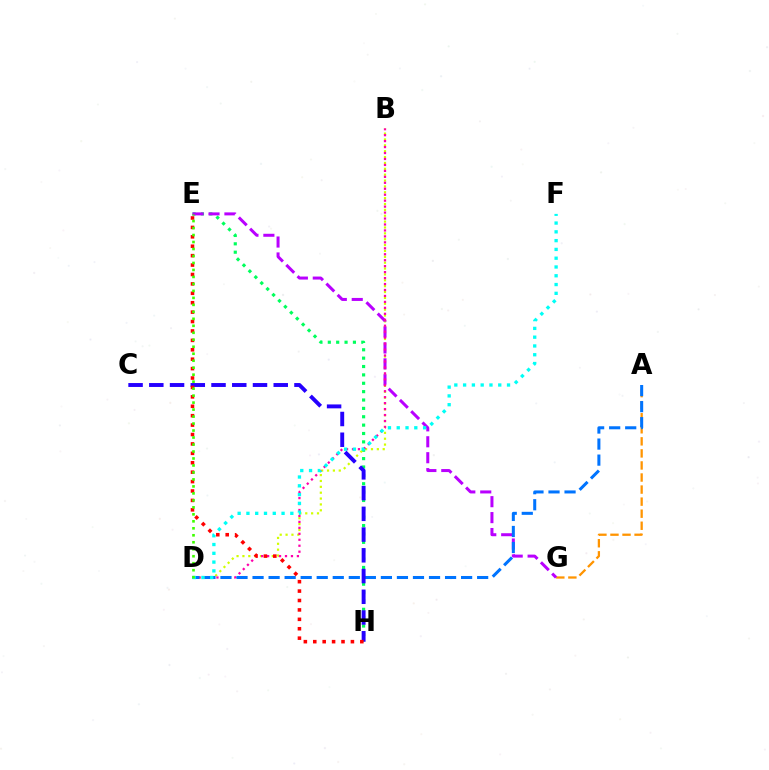{('E', 'H'): [{'color': '#00ff5c', 'line_style': 'dotted', 'thickness': 2.27}, {'color': '#ff0000', 'line_style': 'dotted', 'thickness': 2.56}], ('B', 'D'): [{'color': '#d1ff00', 'line_style': 'dotted', 'thickness': 1.59}, {'color': '#ff00ac', 'line_style': 'dotted', 'thickness': 1.62}], ('A', 'G'): [{'color': '#ff9400', 'line_style': 'dashed', 'thickness': 1.64}], ('E', 'G'): [{'color': '#b900ff', 'line_style': 'dashed', 'thickness': 2.16}], ('A', 'D'): [{'color': '#0074ff', 'line_style': 'dashed', 'thickness': 2.18}], ('C', 'H'): [{'color': '#2500ff', 'line_style': 'dashed', 'thickness': 2.82}], ('D', 'F'): [{'color': '#00fff6', 'line_style': 'dotted', 'thickness': 2.39}], ('D', 'E'): [{'color': '#3dff00', 'line_style': 'dotted', 'thickness': 1.9}]}